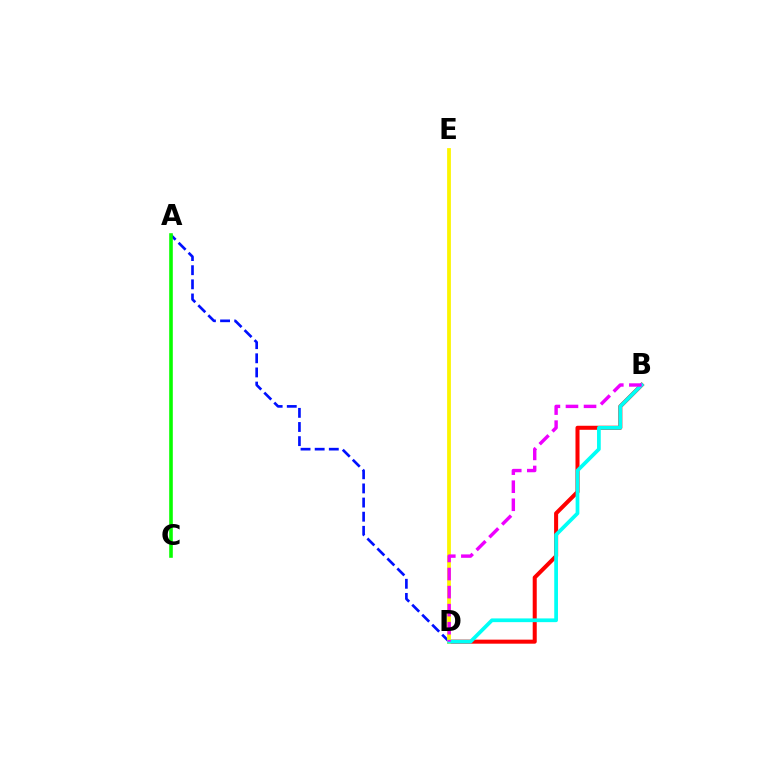{('B', 'D'): [{'color': '#ff0000', 'line_style': 'solid', 'thickness': 2.91}, {'color': '#00fff6', 'line_style': 'solid', 'thickness': 2.69}, {'color': '#ee00ff', 'line_style': 'dashed', 'thickness': 2.45}], ('A', 'D'): [{'color': '#0010ff', 'line_style': 'dashed', 'thickness': 1.92}], ('D', 'E'): [{'color': '#fcf500', 'line_style': 'solid', 'thickness': 2.72}], ('A', 'C'): [{'color': '#08ff00', 'line_style': 'solid', 'thickness': 2.59}]}